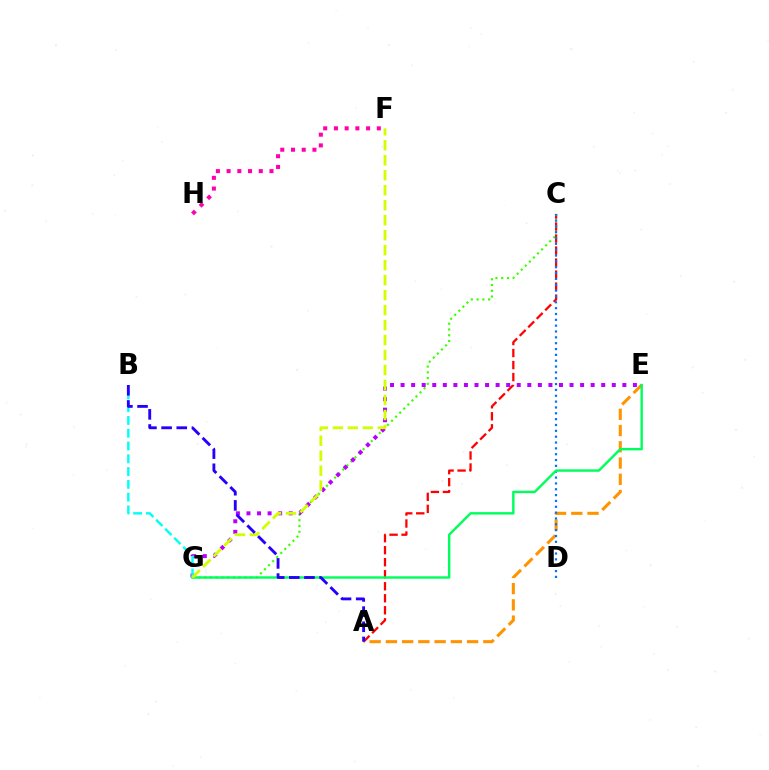{('A', 'C'): [{'color': '#ff0000', 'line_style': 'dashed', 'thickness': 1.63}], ('F', 'H'): [{'color': '#ff00ac', 'line_style': 'dotted', 'thickness': 2.91}], ('C', 'G'): [{'color': '#3dff00', 'line_style': 'dotted', 'thickness': 1.56}], ('A', 'E'): [{'color': '#ff9400', 'line_style': 'dashed', 'thickness': 2.21}], ('E', 'G'): [{'color': '#b900ff', 'line_style': 'dotted', 'thickness': 2.87}, {'color': '#00ff5c', 'line_style': 'solid', 'thickness': 1.75}], ('C', 'D'): [{'color': '#0074ff', 'line_style': 'dotted', 'thickness': 1.59}], ('B', 'G'): [{'color': '#00fff6', 'line_style': 'dashed', 'thickness': 1.74}], ('F', 'G'): [{'color': '#d1ff00', 'line_style': 'dashed', 'thickness': 2.04}], ('A', 'B'): [{'color': '#2500ff', 'line_style': 'dashed', 'thickness': 2.06}]}